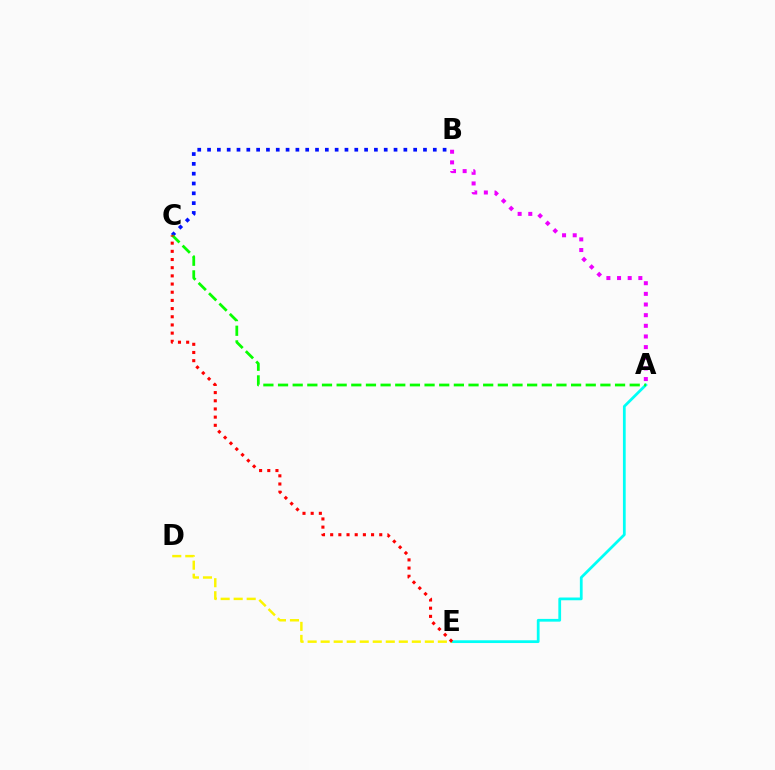{('A', 'E'): [{'color': '#00fff6', 'line_style': 'solid', 'thickness': 1.98}], ('D', 'E'): [{'color': '#fcf500', 'line_style': 'dashed', 'thickness': 1.77}], ('B', 'C'): [{'color': '#0010ff', 'line_style': 'dotted', 'thickness': 2.67}], ('A', 'B'): [{'color': '#ee00ff', 'line_style': 'dotted', 'thickness': 2.89}], ('A', 'C'): [{'color': '#08ff00', 'line_style': 'dashed', 'thickness': 1.99}], ('C', 'E'): [{'color': '#ff0000', 'line_style': 'dotted', 'thickness': 2.22}]}